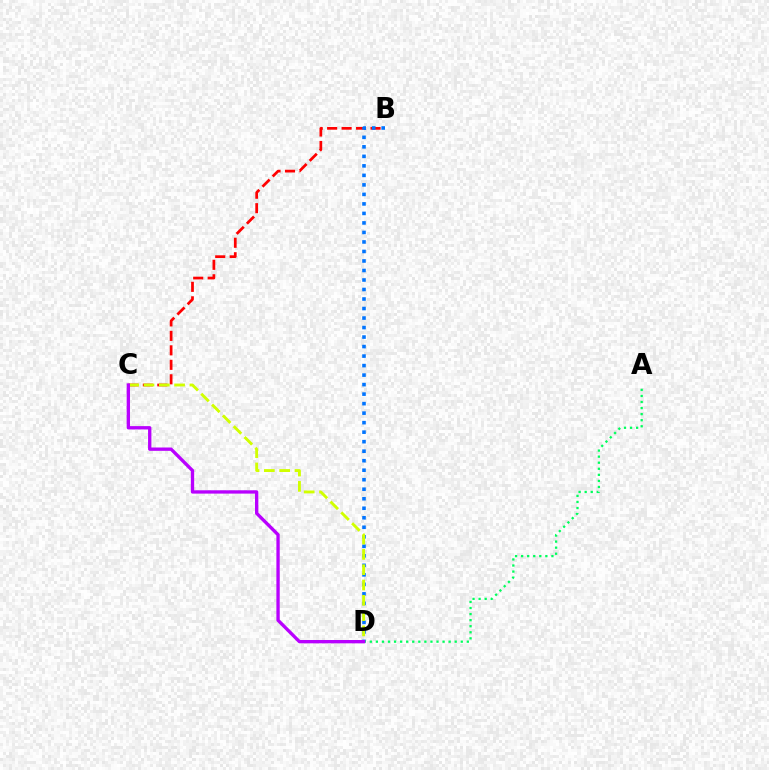{('B', 'C'): [{'color': '#ff0000', 'line_style': 'dashed', 'thickness': 1.97}], ('B', 'D'): [{'color': '#0074ff', 'line_style': 'dotted', 'thickness': 2.58}], ('C', 'D'): [{'color': '#d1ff00', 'line_style': 'dashed', 'thickness': 2.08}, {'color': '#b900ff', 'line_style': 'solid', 'thickness': 2.4}], ('A', 'D'): [{'color': '#00ff5c', 'line_style': 'dotted', 'thickness': 1.65}]}